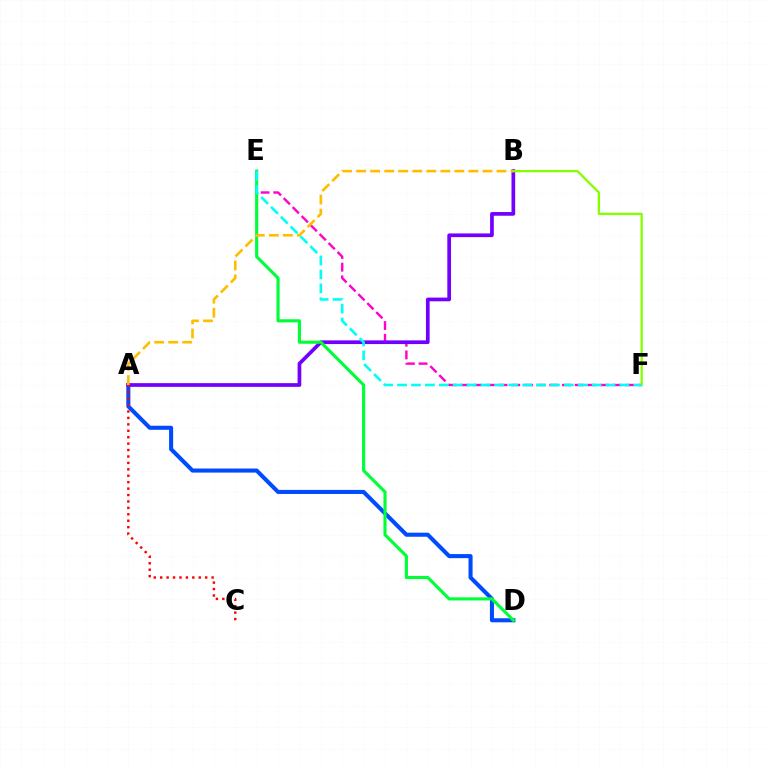{('A', 'D'): [{'color': '#004bff', 'line_style': 'solid', 'thickness': 2.93}], ('E', 'F'): [{'color': '#ff00cf', 'line_style': 'dashed', 'thickness': 1.72}, {'color': '#00fff6', 'line_style': 'dashed', 'thickness': 1.89}], ('A', 'B'): [{'color': '#7200ff', 'line_style': 'solid', 'thickness': 2.66}, {'color': '#ffbd00', 'line_style': 'dashed', 'thickness': 1.91}], ('B', 'F'): [{'color': '#84ff00', 'line_style': 'solid', 'thickness': 1.65}], ('D', 'E'): [{'color': '#00ff39', 'line_style': 'solid', 'thickness': 2.26}], ('A', 'C'): [{'color': '#ff0000', 'line_style': 'dotted', 'thickness': 1.75}]}